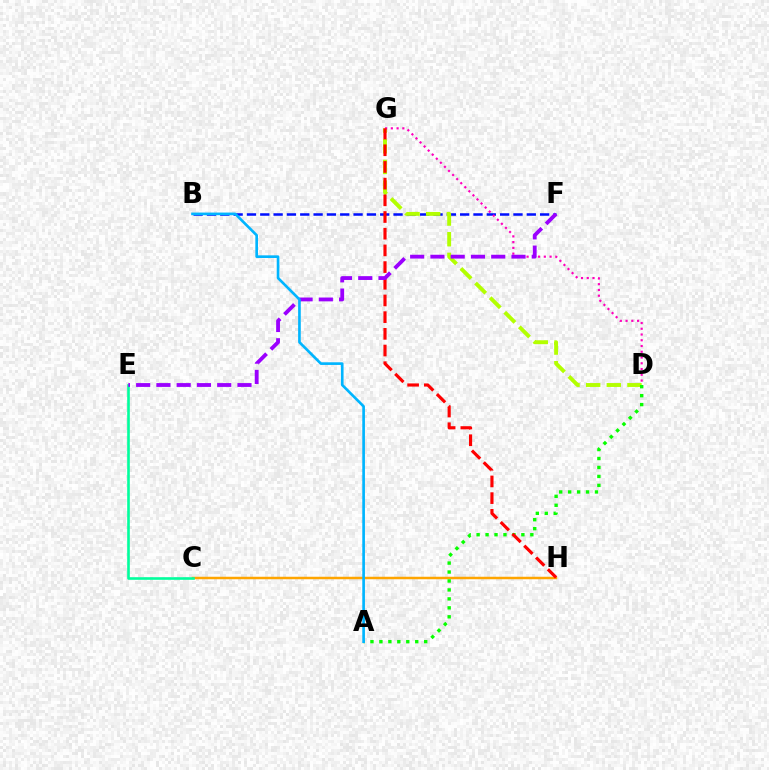{('C', 'H'): [{'color': '#ffa500', 'line_style': 'solid', 'thickness': 1.79}], ('B', 'F'): [{'color': '#0010ff', 'line_style': 'dashed', 'thickness': 1.81}], ('C', 'E'): [{'color': '#00ff9d', 'line_style': 'solid', 'thickness': 1.89}], ('D', 'G'): [{'color': '#b3ff00', 'line_style': 'dashed', 'thickness': 2.81}, {'color': '#ff00bd', 'line_style': 'dotted', 'thickness': 1.56}], ('A', 'D'): [{'color': '#08ff00', 'line_style': 'dotted', 'thickness': 2.43}], ('G', 'H'): [{'color': '#ff0000', 'line_style': 'dashed', 'thickness': 2.27}], ('E', 'F'): [{'color': '#9b00ff', 'line_style': 'dashed', 'thickness': 2.75}], ('A', 'B'): [{'color': '#00b5ff', 'line_style': 'solid', 'thickness': 1.92}]}